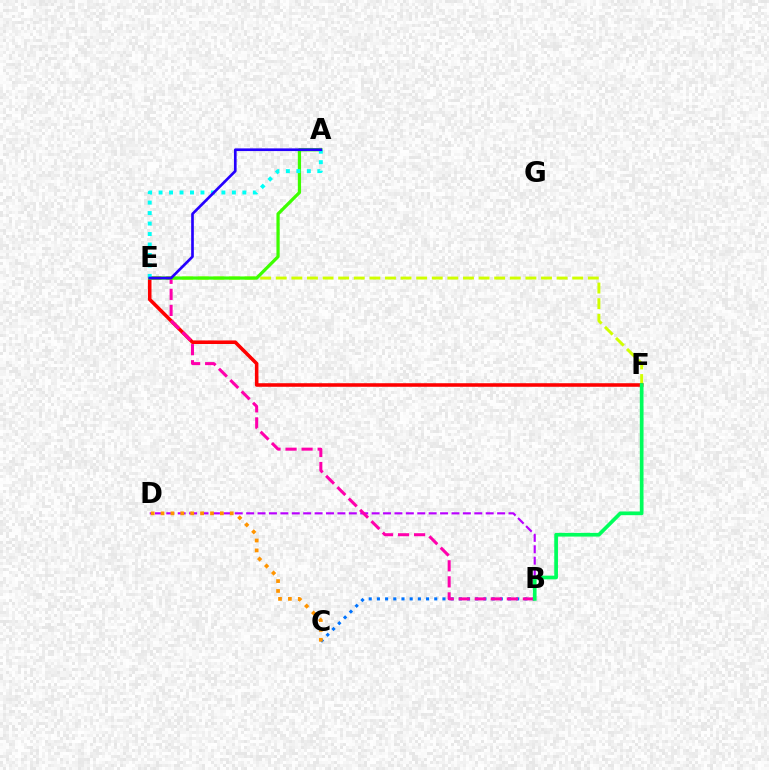{('E', 'F'): [{'color': '#d1ff00', 'line_style': 'dashed', 'thickness': 2.12}, {'color': '#ff0000', 'line_style': 'solid', 'thickness': 2.56}], ('B', 'D'): [{'color': '#b900ff', 'line_style': 'dashed', 'thickness': 1.55}], ('B', 'C'): [{'color': '#0074ff', 'line_style': 'dotted', 'thickness': 2.23}], ('B', 'E'): [{'color': '#ff00ac', 'line_style': 'dashed', 'thickness': 2.18}], ('B', 'F'): [{'color': '#00ff5c', 'line_style': 'solid', 'thickness': 2.67}], ('A', 'E'): [{'color': '#3dff00', 'line_style': 'solid', 'thickness': 2.33}, {'color': '#00fff6', 'line_style': 'dotted', 'thickness': 2.85}, {'color': '#2500ff', 'line_style': 'solid', 'thickness': 1.93}], ('C', 'D'): [{'color': '#ff9400', 'line_style': 'dotted', 'thickness': 2.69}]}